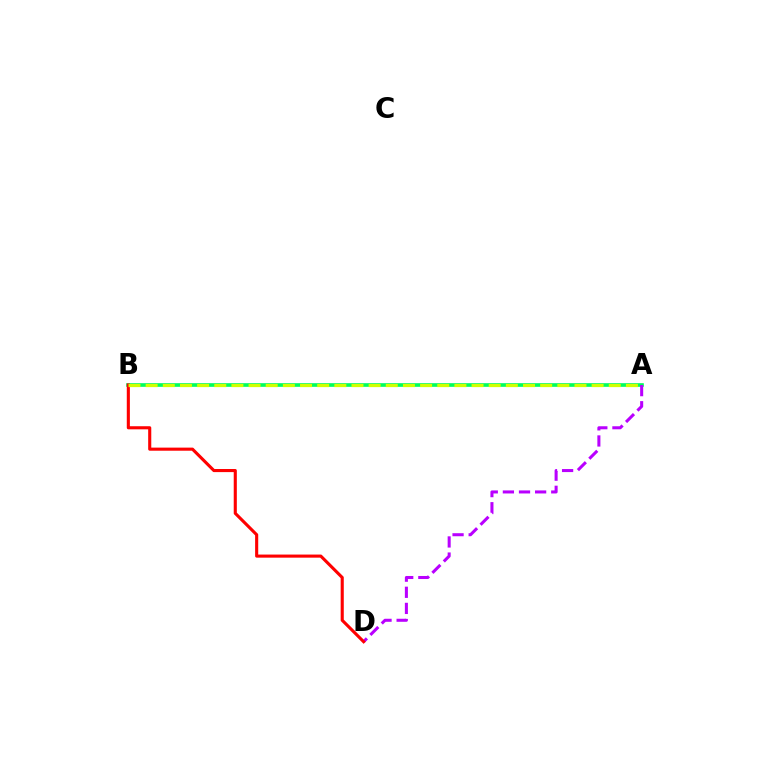{('A', 'B'): [{'color': '#0074ff', 'line_style': 'solid', 'thickness': 1.61}, {'color': '#00ff5c', 'line_style': 'solid', 'thickness': 2.6}, {'color': '#d1ff00', 'line_style': 'dashed', 'thickness': 2.33}], ('A', 'D'): [{'color': '#b900ff', 'line_style': 'dashed', 'thickness': 2.19}], ('B', 'D'): [{'color': '#ff0000', 'line_style': 'solid', 'thickness': 2.23}]}